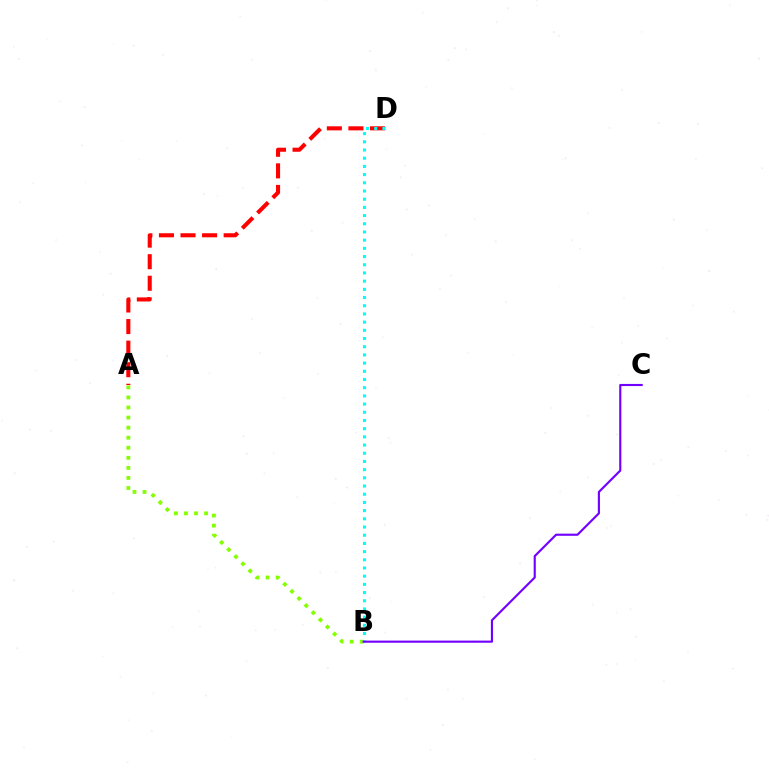{('A', 'B'): [{'color': '#84ff00', 'line_style': 'dotted', 'thickness': 2.73}], ('A', 'D'): [{'color': '#ff0000', 'line_style': 'dashed', 'thickness': 2.93}], ('B', 'D'): [{'color': '#00fff6', 'line_style': 'dotted', 'thickness': 2.23}], ('B', 'C'): [{'color': '#7200ff', 'line_style': 'solid', 'thickness': 1.54}]}